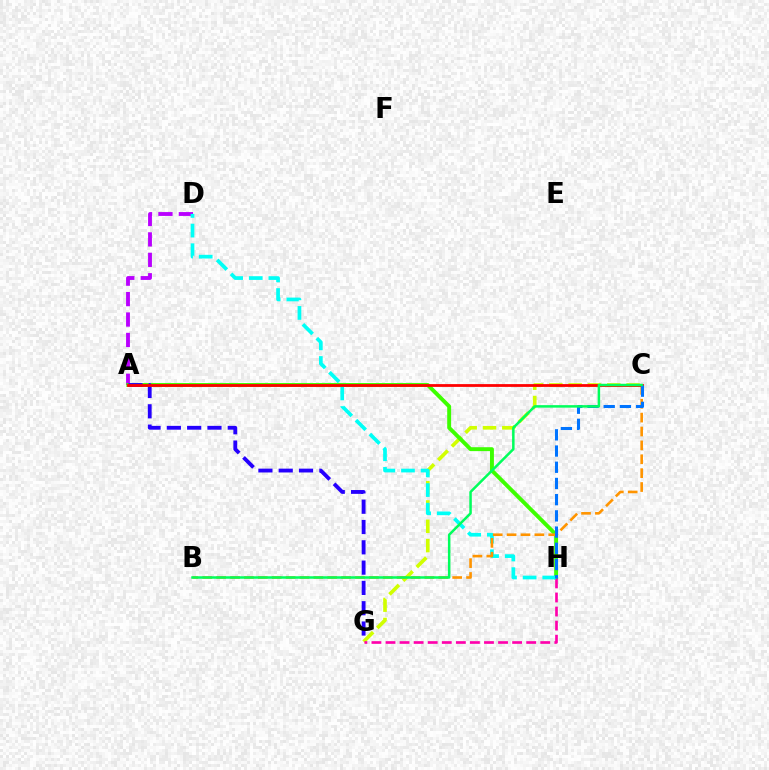{('C', 'G'): [{'color': '#d1ff00', 'line_style': 'dashed', 'thickness': 2.62}], ('A', 'D'): [{'color': '#b900ff', 'line_style': 'dashed', 'thickness': 2.77}], ('A', 'H'): [{'color': '#3dff00', 'line_style': 'solid', 'thickness': 2.82}], ('G', 'H'): [{'color': '#ff00ac', 'line_style': 'dashed', 'thickness': 1.91}], ('D', 'H'): [{'color': '#00fff6', 'line_style': 'dashed', 'thickness': 2.67}], ('B', 'C'): [{'color': '#ff9400', 'line_style': 'dashed', 'thickness': 1.89}, {'color': '#00ff5c', 'line_style': 'solid', 'thickness': 1.8}], ('A', 'G'): [{'color': '#2500ff', 'line_style': 'dashed', 'thickness': 2.76}], ('A', 'C'): [{'color': '#ff0000', 'line_style': 'solid', 'thickness': 2.01}], ('C', 'H'): [{'color': '#0074ff', 'line_style': 'dashed', 'thickness': 2.2}]}